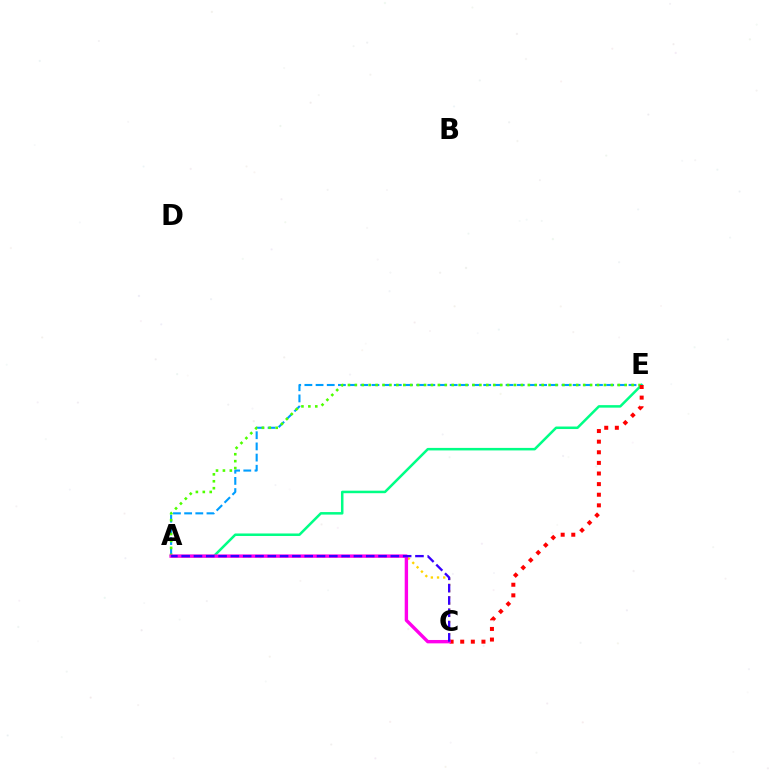{('A', 'E'): [{'color': '#00ff86', 'line_style': 'solid', 'thickness': 1.81}, {'color': '#009eff', 'line_style': 'dashed', 'thickness': 1.52}, {'color': '#4fff00', 'line_style': 'dotted', 'thickness': 1.88}], ('A', 'C'): [{'color': '#ffd500', 'line_style': 'dotted', 'thickness': 1.68}, {'color': '#ff00ed', 'line_style': 'solid', 'thickness': 2.43}, {'color': '#3700ff', 'line_style': 'dashed', 'thickness': 1.67}], ('C', 'E'): [{'color': '#ff0000', 'line_style': 'dotted', 'thickness': 2.88}]}